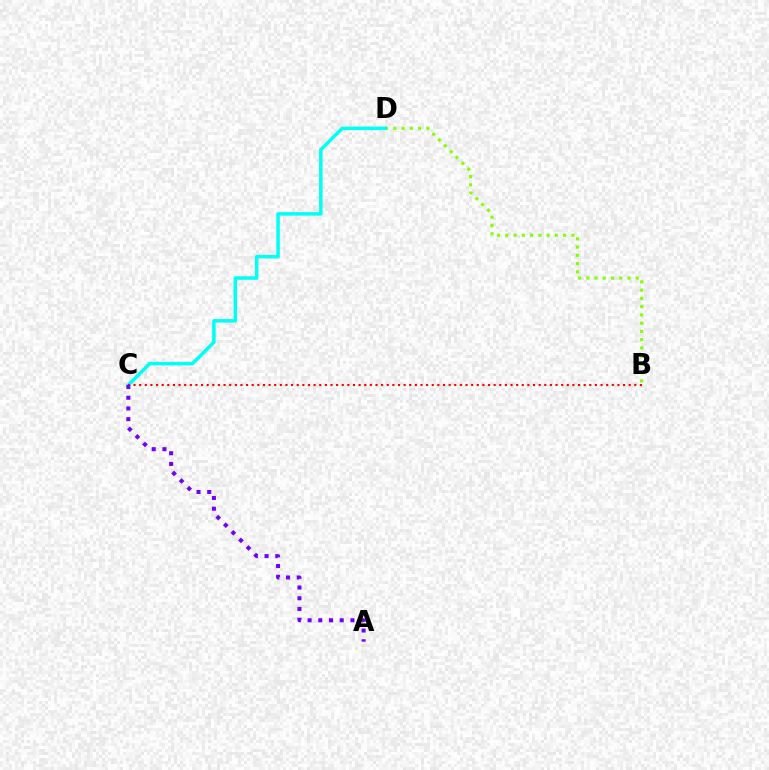{('B', 'D'): [{'color': '#84ff00', 'line_style': 'dotted', 'thickness': 2.24}], ('C', 'D'): [{'color': '#00fff6', 'line_style': 'solid', 'thickness': 2.52}], ('B', 'C'): [{'color': '#ff0000', 'line_style': 'dotted', 'thickness': 1.53}], ('A', 'C'): [{'color': '#7200ff', 'line_style': 'dotted', 'thickness': 2.91}]}